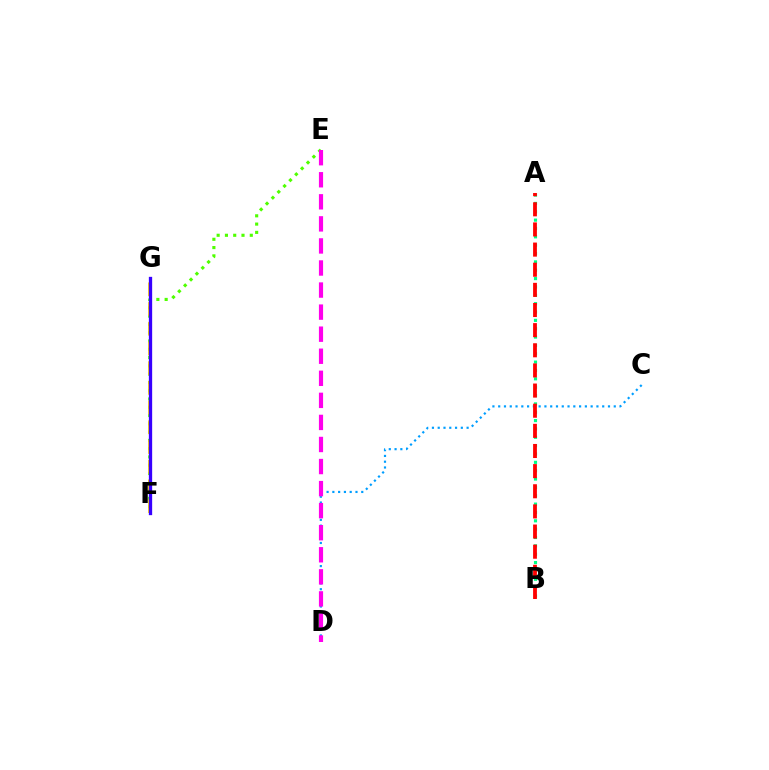{('A', 'B'): [{'color': '#00ff86', 'line_style': 'dotted', 'thickness': 2.27}, {'color': '#ff0000', 'line_style': 'dashed', 'thickness': 2.74}], ('C', 'D'): [{'color': '#009eff', 'line_style': 'dotted', 'thickness': 1.57}], ('E', 'F'): [{'color': '#4fff00', 'line_style': 'dotted', 'thickness': 2.25}], ('F', 'G'): [{'color': '#ffd500', 'line_style': 'dashed', 'thickness': 2.68}, {'color': '#3700ff', 'line_style': 'solid', 'thickness': 2.38}], ('D', 'E'): [{'color': '#ff00ed', 'line_style': 'dashed', 'thickness': 3.0}]}